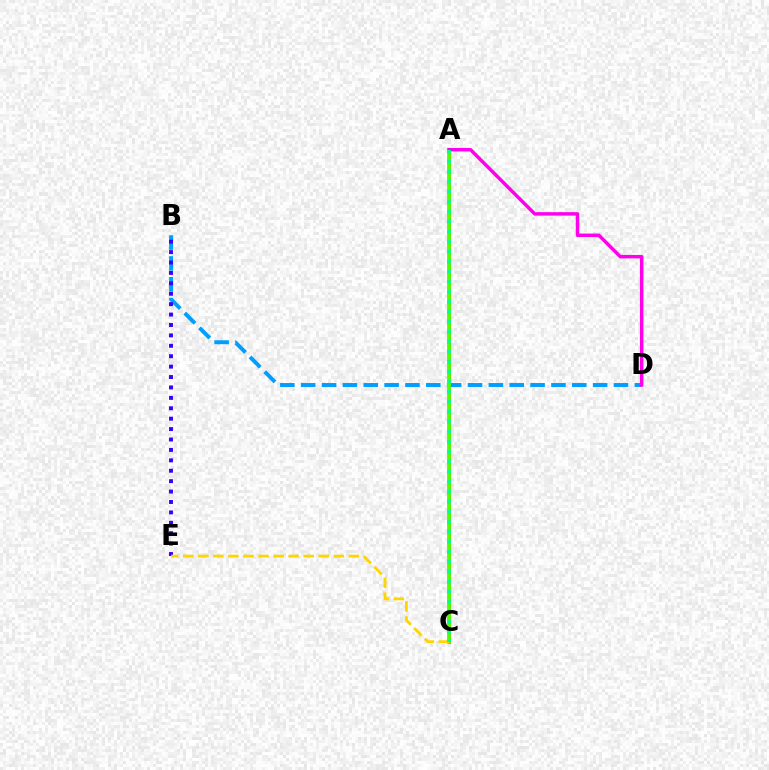{('A', 'C'): [{'color': '#ff0000', 'line_style': 'solid', 'thickness': 2.0}, {'color': '#4fff00', 'line_style': 'solid', 'thickness': 2.76}, {'color': '#00ff86', 'line_style': 'dotted', 'thickness': 2.72}], ('B', 'D'): [{'color': '#009eff', 'line_style': 'dashed', 'thickness': 2.83}], ('B', 'E'): [{'color': '#3700ff', 'line_style': 'dotted', 'thickness': 2.83}], ('A', 'D'): [{'color': '#ff00ed', 'line_style': 'solid', 'thickness': 2.49}], ('C', 'E'): [{'color': '#ffd500', 'line_style': 'dashed', 'thickness': 2.05}]}